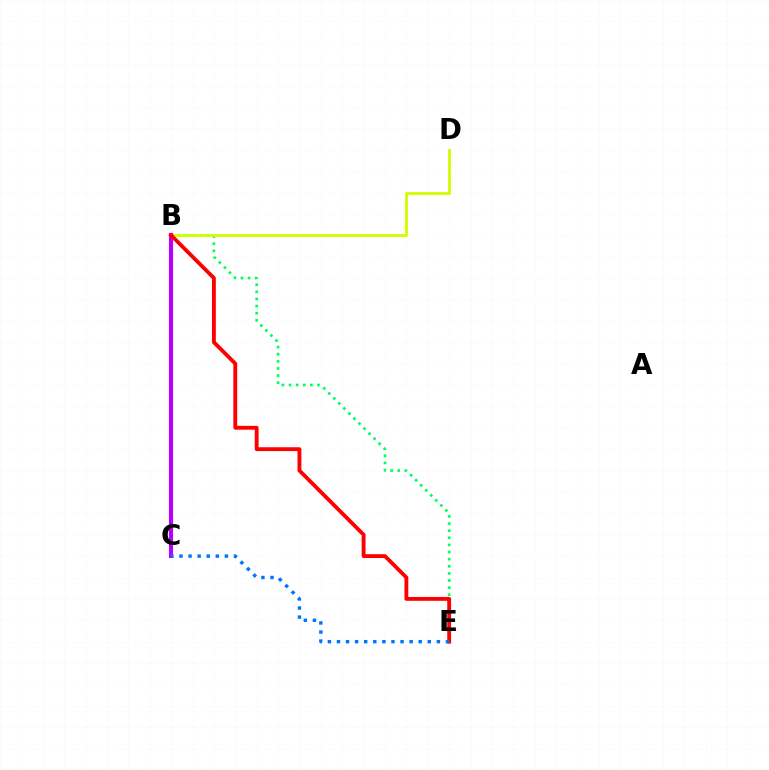{('B', 'E'): [{'color': '#00ff5c', 'line_style': 'dotted', 'thickness': 1.94}, {'color': '#ff0000', 'line_style': 'solid', 'thickness': 2.77}], ('B', 'D'): [{'color': '#d1ff00', 'line_style': 'solid', 'thickness': 2.04}], ('B', 'C'): [{'color': '#b900ff', 'line_style': 'solid', 'thickness': 2.94}], ('C', 'E'): [{'color': '#0074ff', 'line_style': 'dotted', 'thickness': 2.47}]}